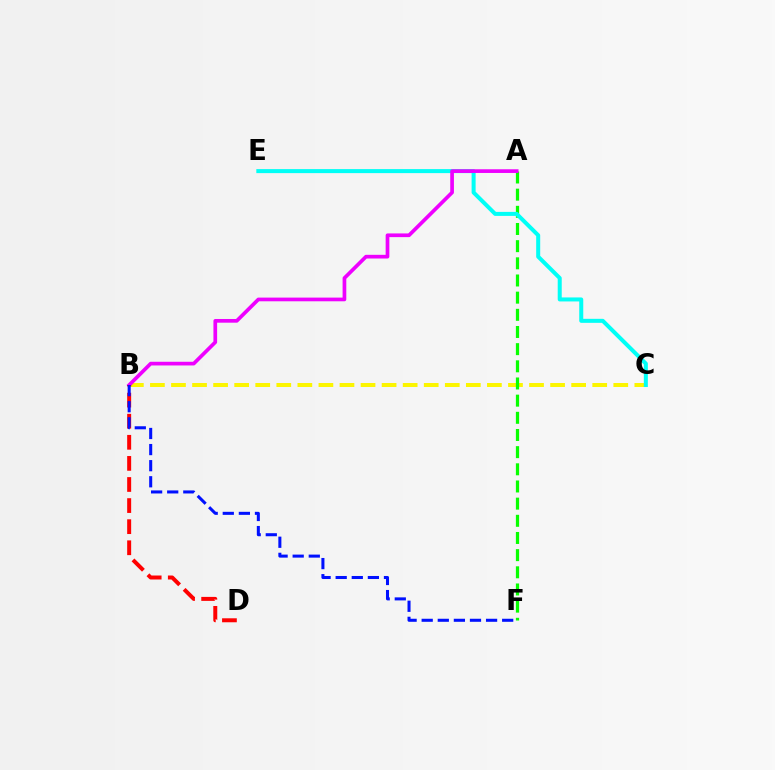{('B', 'C'): [{'color': '#fcf500', 'line_style': 'dashed', 'thickness': 2.86}], ('A', 'F'): [{'color': '#08ff00', 'line_style': 'dashed', 'thickness': 2.33}], ('C', 'E'): [{'color': '#00fff6', 'line_style': 'solid', 'thickness': 2.89}], ('A', 'B'): [{'color': '#ee00ff', 'line_style': 'solid', 'thickness': 2.66}], ('B', 'D'): [{'color': '#ff0000', 'line_style': 'dashed', 'thickness': 2.87}], ('B', 'F'): [{'color': '#0010ff', 'line_style': 'dashed', 'thickness': 2.19}]}